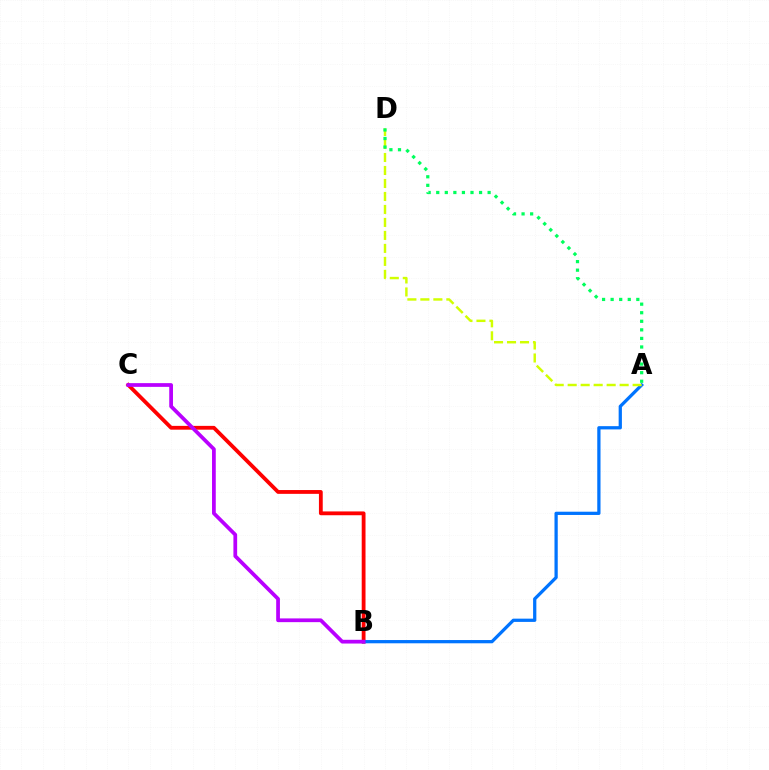{('B', 'C'): [{'color': '#ff0000', 'line_style': 'solid', 'thickness': 2.74}, {'color': '#b900ff', 'line_style': 'solid', 'thickness': 2.69}], ('A', 'B'): [{'color': '#0074ff', 'line_style': 'solid', 'thickness': 2.34}], ('A', 'D'): [{'color': '#d1ff00', 'line_style': 'dashed', 'thickness': 1.76}, {'color': '#00ff5c', 'line_style': 'dotted', 'thickness': 2.33}]}